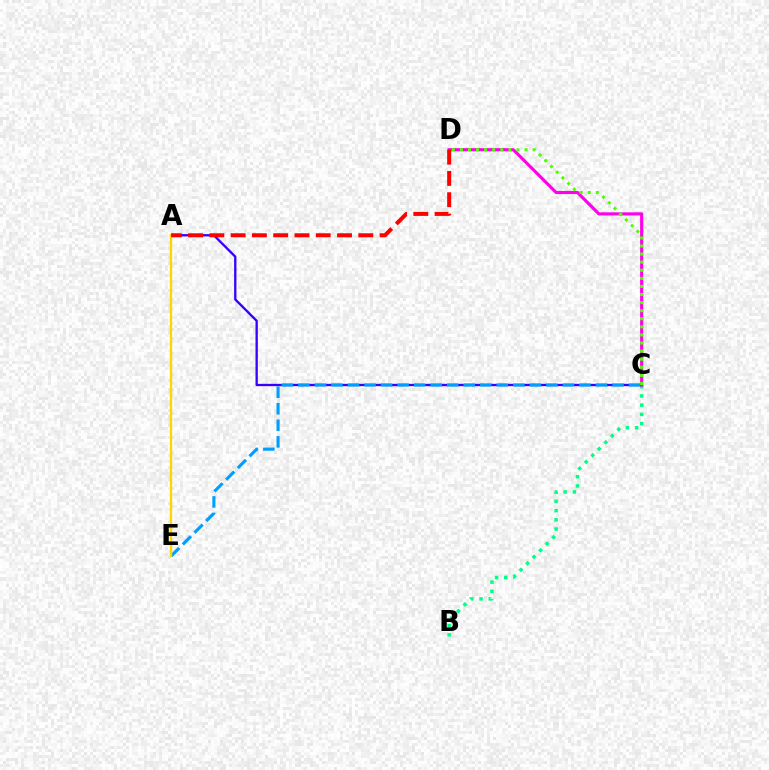{('B', 'C'): [{'color': '#00ff86', 'line_style': 'dotted', 'thickness': 2.5}], ('A', 'C'): [{'color': '#3700ff', 'line_style': 'solid', 'thickness': 1.67}], ('C', 'E'): [{'color': '#009eff', 'line_style': 'dashed', 'thickness': 2.25}], ('A', 'E'): [{'color': '#ffd500', 'line_style': 'solid', 'thickness': 1.68}], ('C', 'D'): [{'color': '#ff00ed', 'line_style': 'solid', 'thickness': 2.25}, {'color': '#4fff00', 'line_style': 'dotted', 'thickness': 2.2}], ('A', 'D'): [{'color': '#ff0000', 'line_style': 'dashed', 'thickness': 2.89}]}